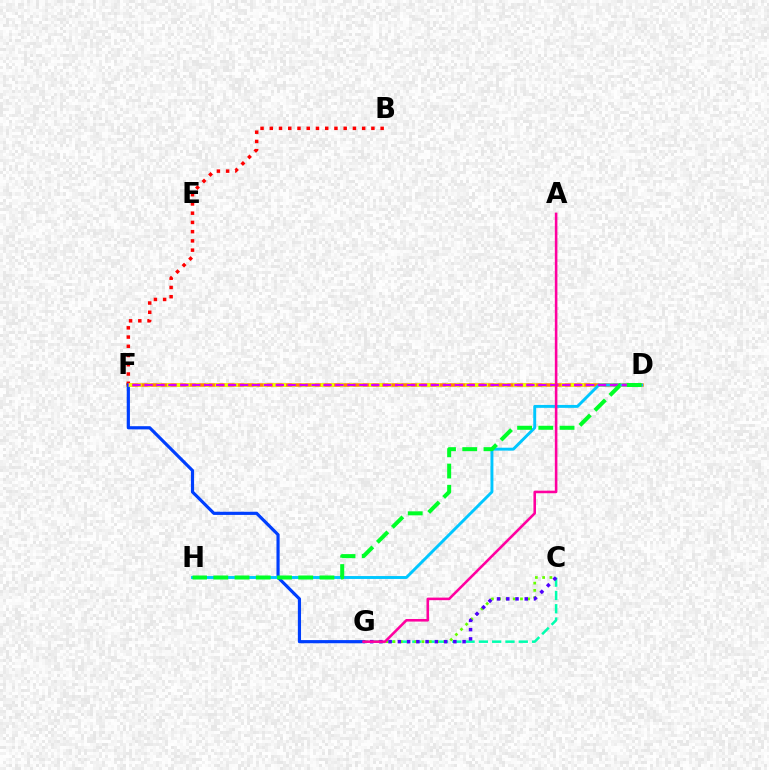{('C', 'G'): [{'color': '#00ffaf', 'line_style': 'dashed', 'thickness': 1.81}, {'color': '#66ff00', 'line_style': 'dotted', 'thickness': 1.97}, {'color': '#4f00ff', 'line_style': 'dotted', 'thickness': 2.51}], ('D', 'F'): [{'color': '#ff8800', 'line_style': 'solid', 'thickness': 2.55}, {'color': '#eeff00', 'line_style': 'dotted', 'thickness': 2.61}, {'color': '#d600ff', 'line_style': 'dashed', 'thickness': 1.62}], ('B', 'F'): [{'color': '#ff0000', 'line_style': 'dotted', 'thickness': 2.51}], ('F', 'G'): [{'color': '#003fff', 'line_style': 'solid', 'thickness': 2.28}], ('D', 'H'): [{'color': '#00c7ff', 'line_style': 'solid', 'thickness': 2.1}, {'color': '#00ff27', 'line_style': 'dashed', 'thickness': 2.88}], ('A', 'G'): [{'color': '#ff00a0', 'line_style': 'solid', 'thickness': 1.85}]}